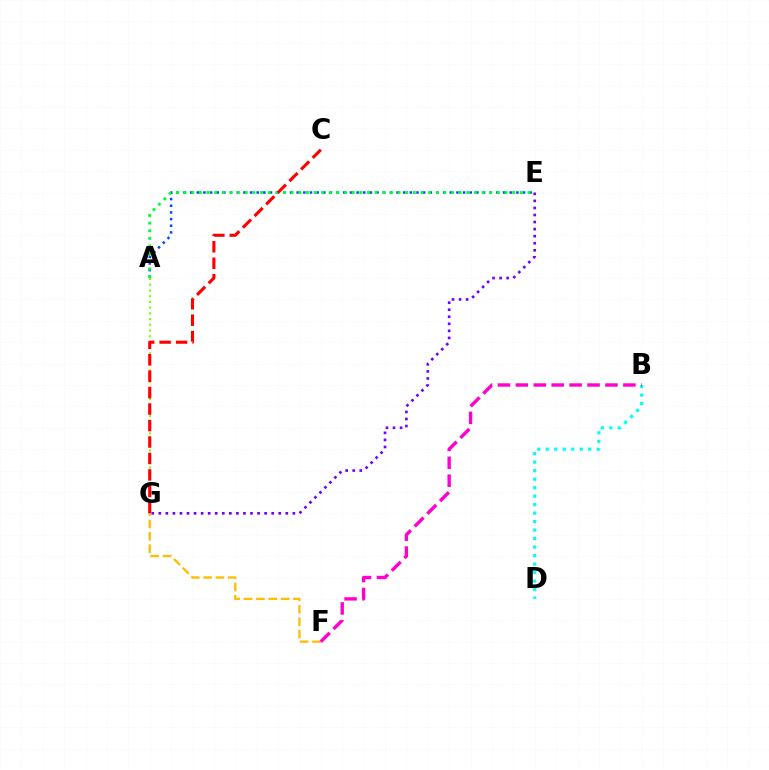{('B', 'D'): [{'color': '#00fff6', 'line_style': 'dotted', 'thickness': 2.31}], ('E', 'G'): [{'color': '#7200ff', 'line_style': 'dotted', 'thickness': 1.92}], ('F', 'G'): [{'color': '#ffbd00', 'line_style': 'dashed', 'thickness': 1.68}], ('A', 'E'): [{'color': '#004bff', 'line_style': 'dotted', 'thickness': 1.81}, {'color': '#00ff39', 'line_style': 'dotted', 'thickness': 2.08}], ('A', 'G'): [{'color': '#84ff00', 'line_style': 'dotted', 'thickness': 1.55}], ('B', 'F'): [{'color': '#ff00cf', 'line_style': 'dashed', 'thickness': 2.43}], ('C', 'G'): [{'color': '#ff0000', 'line_style': 'dashed', 'thickness': 2.24}]}